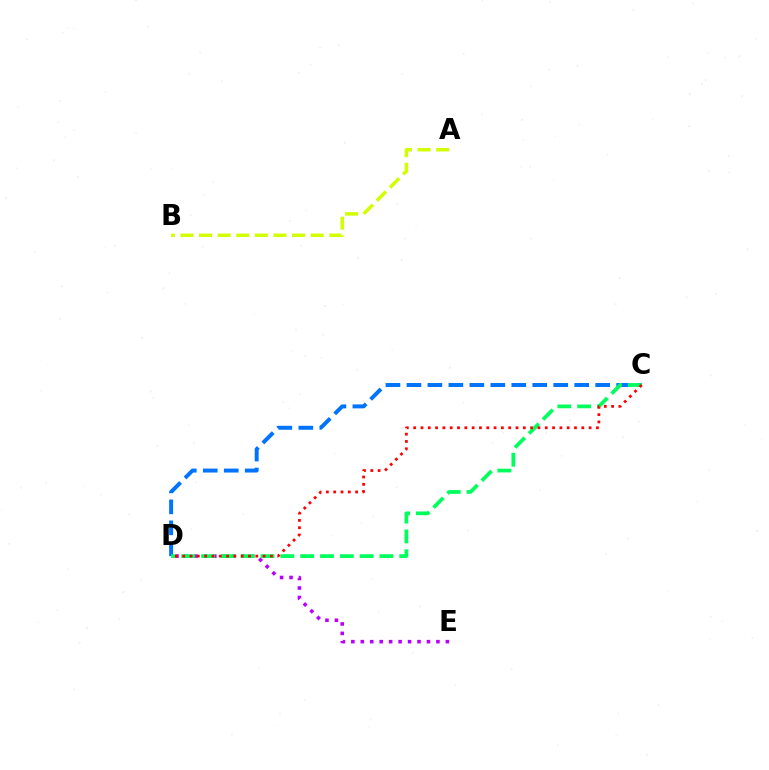{('C', 'D'): [{'color': '#0074ff', 'line_style': 'dashed', 'thickness': 2.85}, {'color': '#00ff5c', 'line_style': 'dashed', 'thickness': 2.69}, {'color': '#ff0000', 'line_style': 'dotted', 'thickness': 1.99}], ('D', 'E'): [{'color': '#b900ff', 'line_style': 'dotted', 'thickness': 2.57}], ('A', 'B'): [{'color': '#d1ff00', 'line_style': 'dashed', 'thickness': 2.53}]}